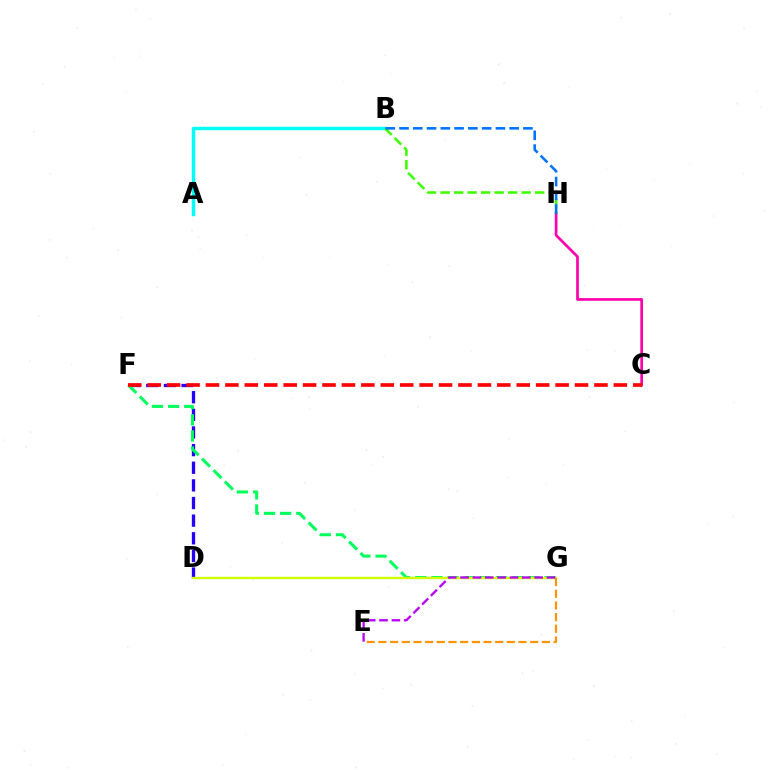{('D', 'F'): [{'color': '#2500ff', 'line_style': 'dashed', 'thickness': 2.4}], ('A', 'B'): [{'color': '#00fff6', 'line_style': 'solid', 'thickness': 2.47}], ('B', 'H'): [{'color': '#3dff00', 'line_style': 'dashed', 'thickness': 1.83}, {'color': '#0074ff', 'line_style': 'dashed', 'thickness': 1.87}], ('F', 'G'): [{'color': '#00ff5c', 'line_style': 'dashed', 'thickness': 2.2}], ('C', 'H'): [{'color': '#ff00ac', 'line_style': 'solid', 'thickness': 1.94}], ('C', 'F'): [{'color': '#ff0000', 'line_style': 'dashed', 'thickness': 2.64}], ('D', 'G'): [{'color': '#d1ff00', 'line_style': 'solid', 'thickness': 1.7}], ('E', 'G'): [{'color': '#b900ff', 'line_style': 'dashed', 'thickness': 1.68}, {'color': '#ff9400', 'line_style': 'dashed', 'thickness': 1.59}]}